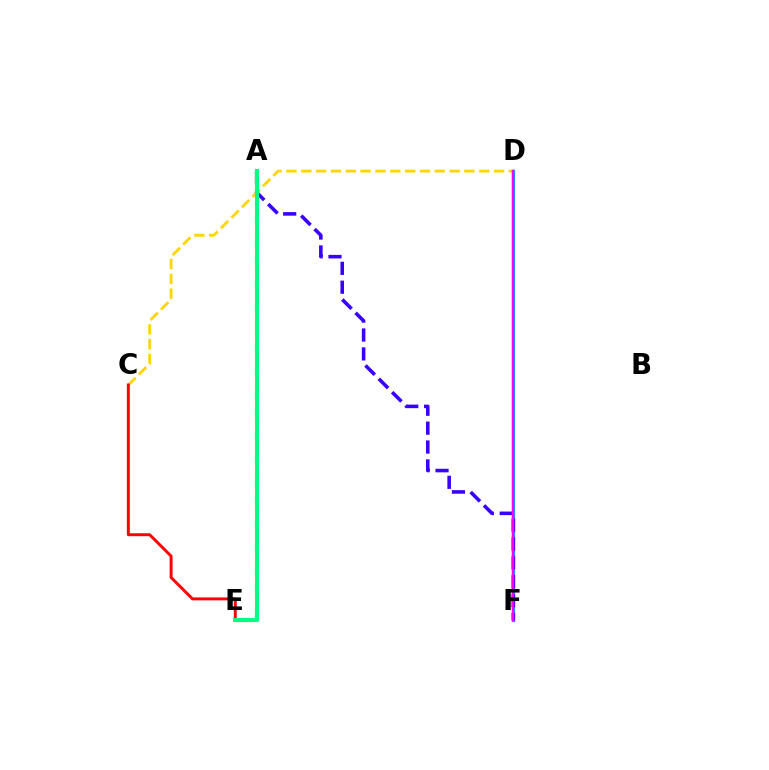{('C', 'D'): [{'color': '#ffd500', 'line_style': 'dashed', 'thickness': 2.01}], ('D', 'F'): [{'color': '#009eff', 'line_style': 'solid', 'thickness': 2.35}, {'color': '#ff00ed', 'line_style': 'solid', 'thickness': 1.73}], ('C', 'E'): [{'color': '#ff0000', 'line_style': 'solid', 'thickness': 2.12}], ('A', 'F'): [{'color': '#3700ff', 'line_style': 'dashed', 'thickness': 2.57}], ('A', 'E'): [{'color': '#4fff00', 'line_style': 'dashed', 'thickness': 2.97}, {'color': '#00ff86', 'line_style': 'solid', 'thickness': 2.94}]}